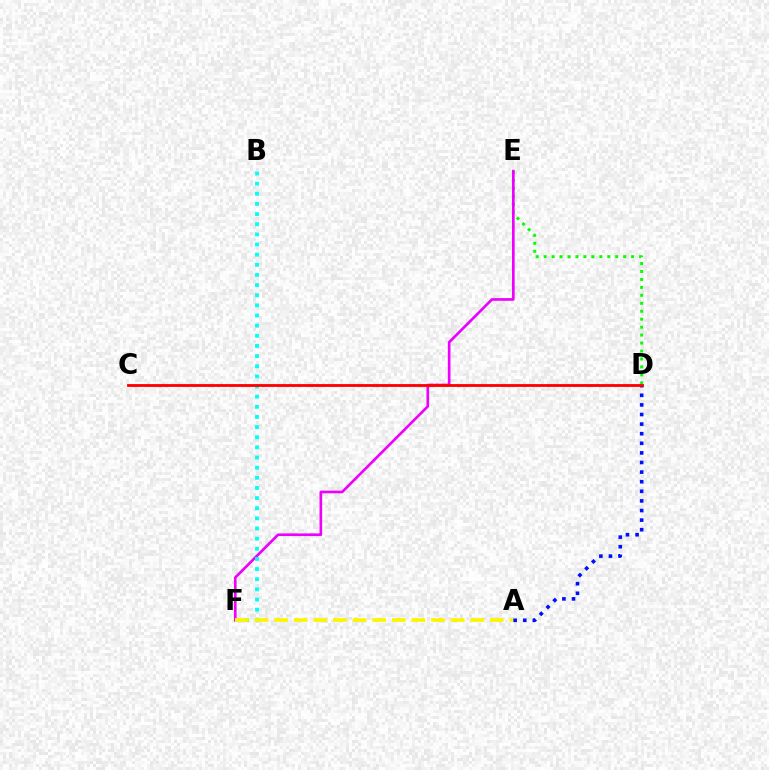{('D', 'E'): [{'color': '#08ff00', 'line_style': 'dotted', 'thickness': 2.16}], ('E', 'F'): [{'color': '#ee00ff', 'line_style': 'solid', 'thickness': 1.91}], ('B', 'F'): [{'color': '#00fff6', 'line_style': 'dotted', 'thickness': 2.76}], ('A', 'D'): [{'color': '#0010ff', 'line_style': 'dotted', 'thickness': 2.61}], ('C', 'D'): [{'color': '#ff0000', 'line_style': 'solid', 'thickness': 2.03}], ('A', 'F'): [{'color': '#fcf500', 'line_style': 'dashed', 'thickness': 2.66}]}